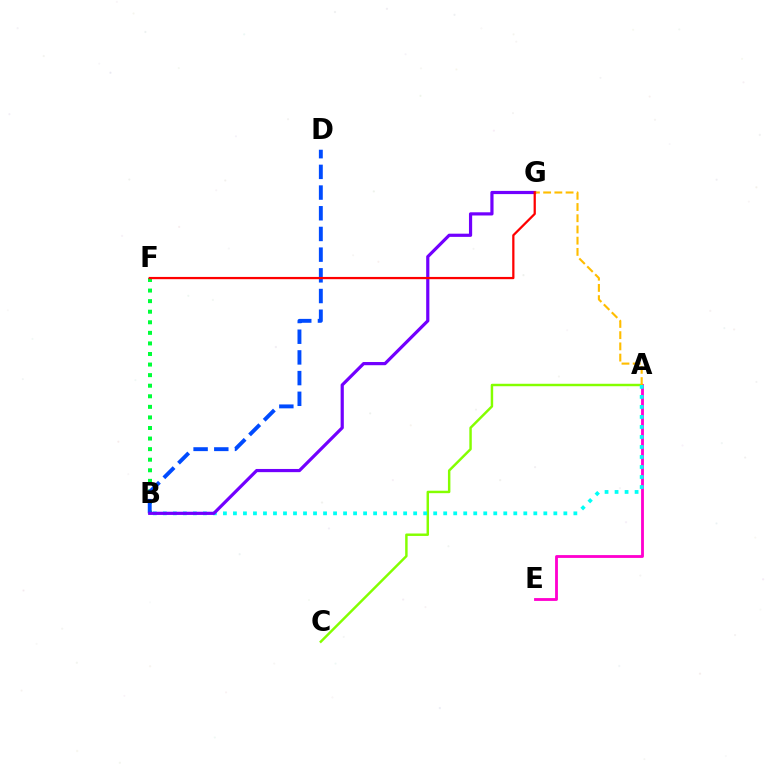{('B', 'F'): [{'color': '#00ff39', 'line_style': 'dotted', 'thickness': 2.87}], ('A', 'C'): [{'color': '#84ff00', 'line_style': 'solid', 'thickness': 1.77}], ('A', 'E'): [{'color': '#ff00cf', 'line_style': 'solid', 'thickness': 2.04}], ('A', 'B'): [{'color': '#00fff6', 'line_style': 'dotted', 'thickness': 2.72}], ('B', 'D'): [{'color': '#004bff', 'line_style': 'dashed', 'thickness': 2.81}], ('B', 'G'): [{'color': '#7200ff', 'line_style': 'solid', 'thickness': 2.3}], ('A', 'G'): [{'color': '#ffbd00', 'line_style': 'dashed', 'thickness': 1.52}], ('F', 'G'): [{'color': '#ff0000', 'line_style': 'solid', 'thickness': 1.62}]}